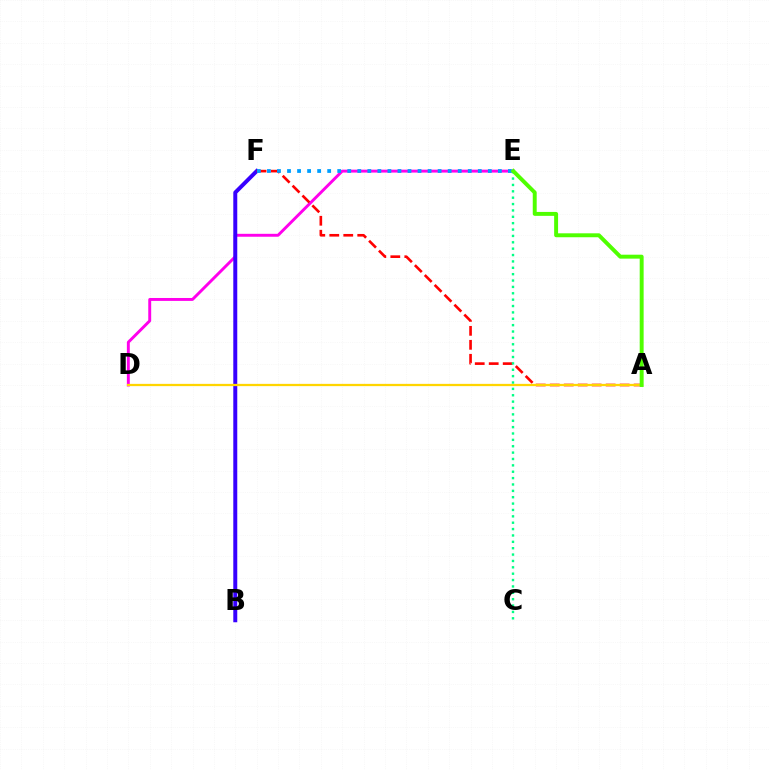{('D', 'E'): [{'color': '#ff00ed', 'line_style': 'solid', 'thickness': 2.1}], ('B', 'F'): [{'color': '#3700ff', 'line_style': 'solid', 'thickness': 2.86}], ('A', 'F'): [{'color': '#ff0000', 'line_style': 'dashed', 'thickness': 1.9}], ('A', 'D'): [{'color': '#ffd500', 'line_style': 'solid', 'thickness': 1.63}], ('E', 'F'): [{'color': '#009eff', 'line_style': 'dotted', 'thickness': 2.73}], ('C', 'E'): [{'color': '#00ff86', 'line_style': 'dotted', 'thickness': 1.73}], ('A', 'E'): [{'color': '#4fff00', 'line_style': 'solid', 'thickness': 2.83}]}